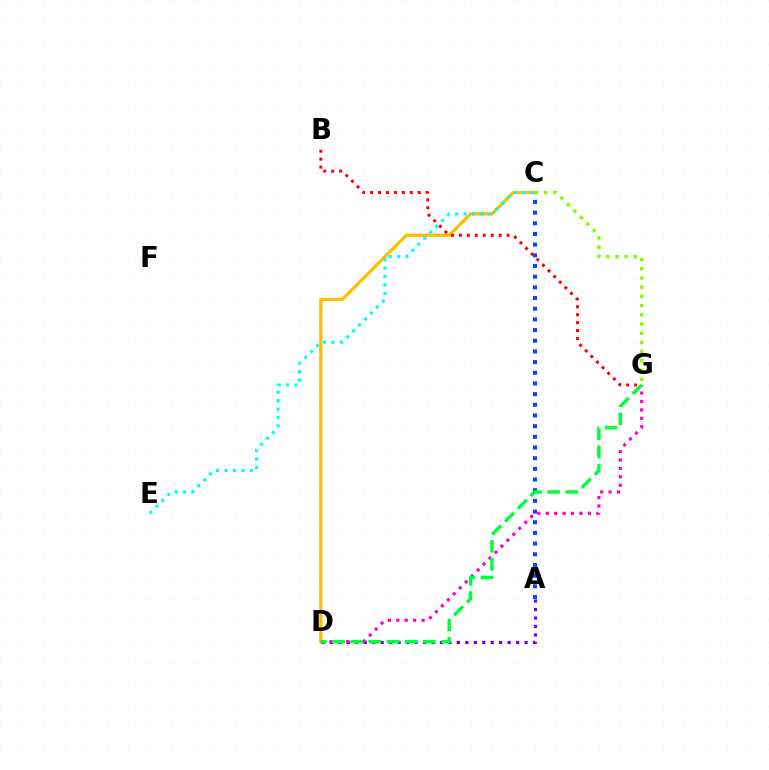{('C', 'D'): [{'color': '#ffbd00', 'line_style': 'solid', 'thickness': 2.33}], ('A', 'D'): [{'color': '#7200ff', 'line_style': 'dotted', 'thickness': 2.3}], ('A', 'C'): [{'color': '#004bff', 'line_style': 'dotted', 'thickness': 2.9}], ('C', 'E'): [{'color': '#00fff6', 'line_style': 'dotted', 'thickness': 2.28}], ('C', 'G'): [{'color': '#84ff00', 'line_style': 'dotted', 'thickness': 2.5}], ('D', 'G'): [{'color': '#ff00cf', 'line_style': 'dotted', 'thickness': 2.29}, {'color': '#00ff39', 'line_style': 'dashed', 'thickness': 2.47}], ('B', 'G'): [{'color': '#ff0000', 'line_style': 'dotted', 'thickness': 2.16}]}